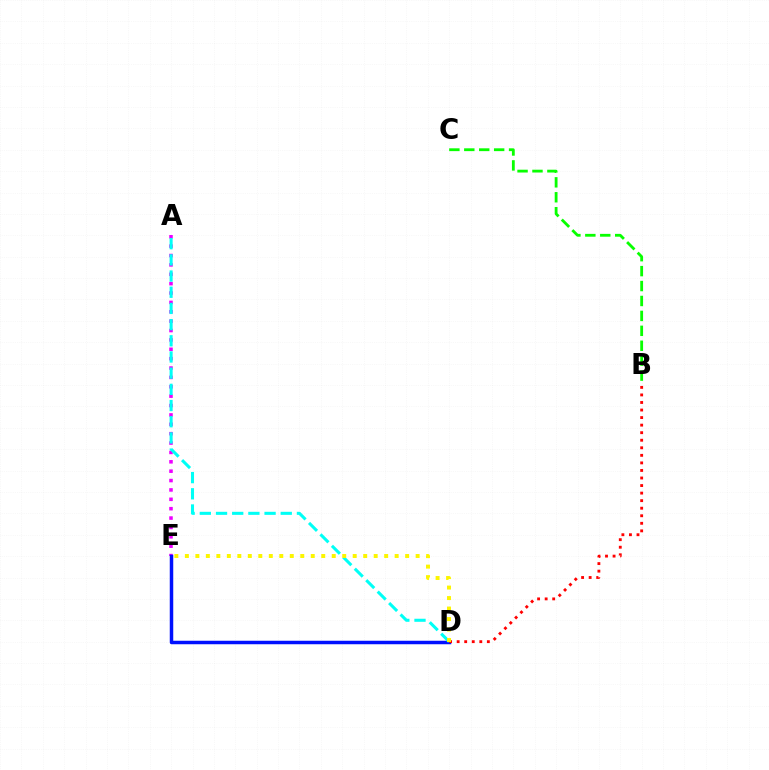{('A', 'E'): [{'color': '#ee00ff', 'line_style': 'dotted', 'thickness': 2.55}], ('D', 'E'): [{'color': '#0010ff', 'line_style': 'solid', 'thickness': 2.51}, {'color': '#fcf500', 'line_style': 'dotted', 'thickness': 2.85}], ('B', 'D'): [{'color': '#ff0000', 'line_style': 'dotted', 'thickness': 2.05}], ('A', 'D'): [{'color': '#00fff6', 'line_style': 'dashed', 'thickness': 2.2}], ('B', 'C'): [{'color': '#08ff00', 'line_style': 'dashed', 'thickness': 2.03}]}